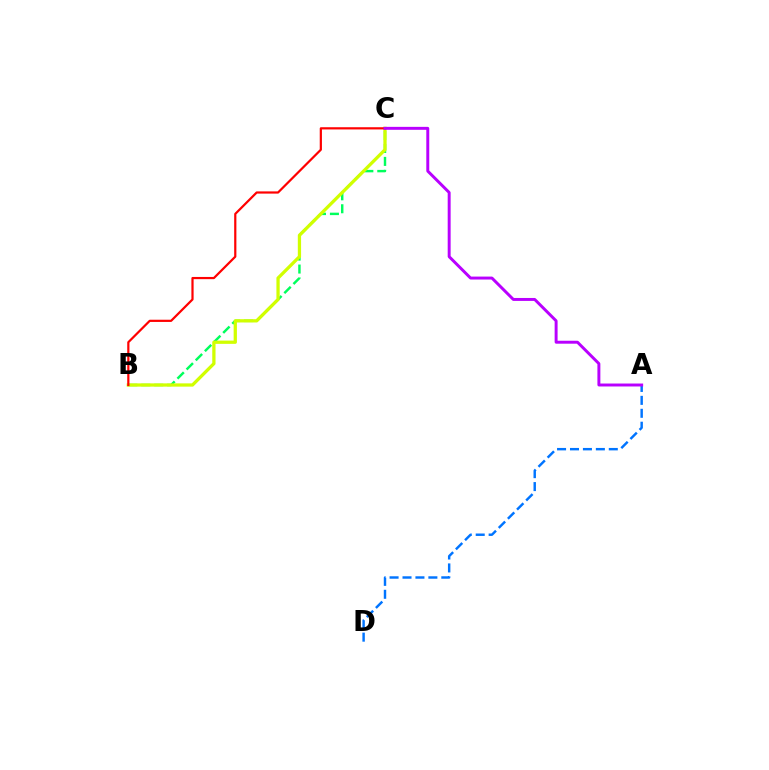{('B', 'C'): [{'color': '#00ff5c', 'line_style': 'dashed', 'thickness': 1.76}, {'color': '#d1ff00', 'line_style': 'solid', 'thickness': 2.36}, {'color': '#ff0000', 'line_style': 'solid', 'thickness': 1.59}], ('A', 'D'): [{'color': '#0074ff', 'line_style': 'dashed', 'thickness': 1.76}], ('A', 'C'): [{'color': '#b900ff', 'line_style': 'solid', 'thickness': 2.12}]}